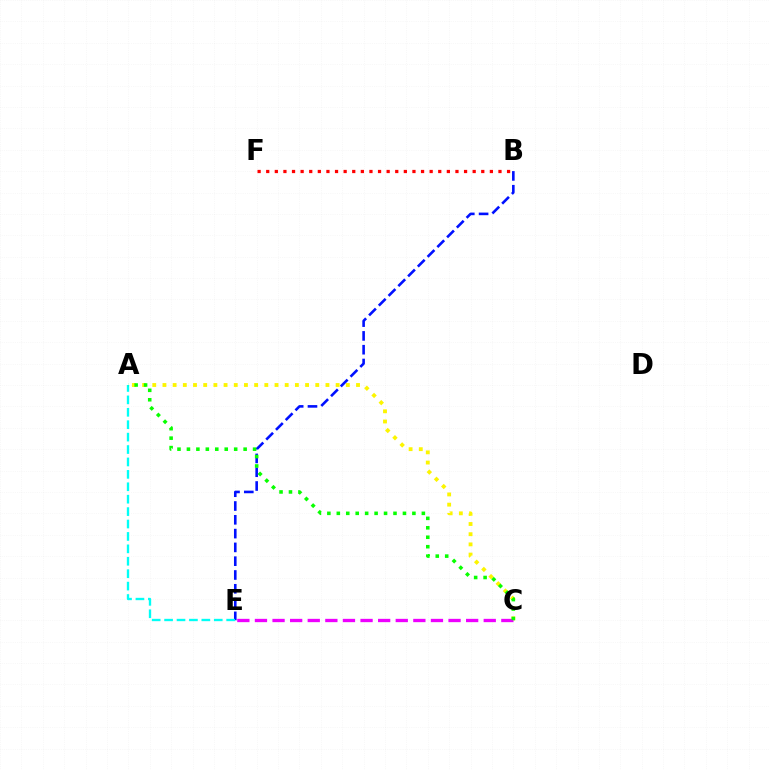{('B', 'E'): [{'color': '#0010ff', 'line_style': 'dashed', 'thickness': 1.87}], ('A', 'E'): [{'color': '#00fff6', 'line_style': 'dashed', 'thickness': 1.69}], ('A', 'C'): [{'color': '#fcf500', 'line_style': 'dotted', 'thickness': 2.77}, {'color': '#08ff00', 'line_style': 'dotted', 'thickness': 2.57}], ('B', 'F'): [{'color': '#ff0000', 'line_style': 'dotted', 'thickness': 2.34}], ('C', 'E'): [{'color': '#ee00ff', 'line_style': 'dashed', 'thickness': 2.39}]}